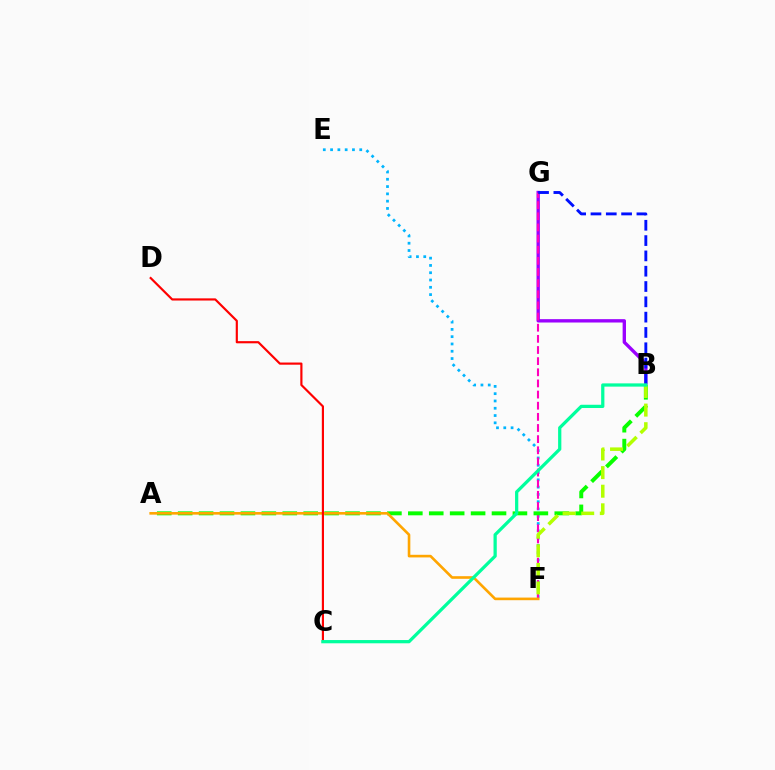{('B', 'G'): [{'color': '#9b00ff', 'line_style': 'solid', 'thickness': 2.42}, {'color': '#0010ff', 'line_style': 'dashed', 'thickness': 2.08}], ('E', 'F'): [{'color': '#00b5ff', 'line_style': 'dotted', 'thickness': 1.98}], ('F', 'G'): [{'color': '#ff00bd', 'line_style': 'dashed', 'thickness': 1.51}], ('A', 'B'): [{'color': '#08ff00', 'line_style': 'dashed', 'thickness': 2.84}], ('A', 'F'): [{'color': '#ffa500', 'line_style': 'solid', 'thickness': 1.89}], ('C', 'D'): [{'color': '#ff0000', 'line_style': 'solid', 'thickness': 1.56}], ('B', 'F'): [{'color': '#b3ff00', 'line_style': 'dashed', 'thickness': 2.53}], ('B', 'C'): [{'color': '#00ff9d', 'line_style': 'solid', 'thickness': 2.34}]}